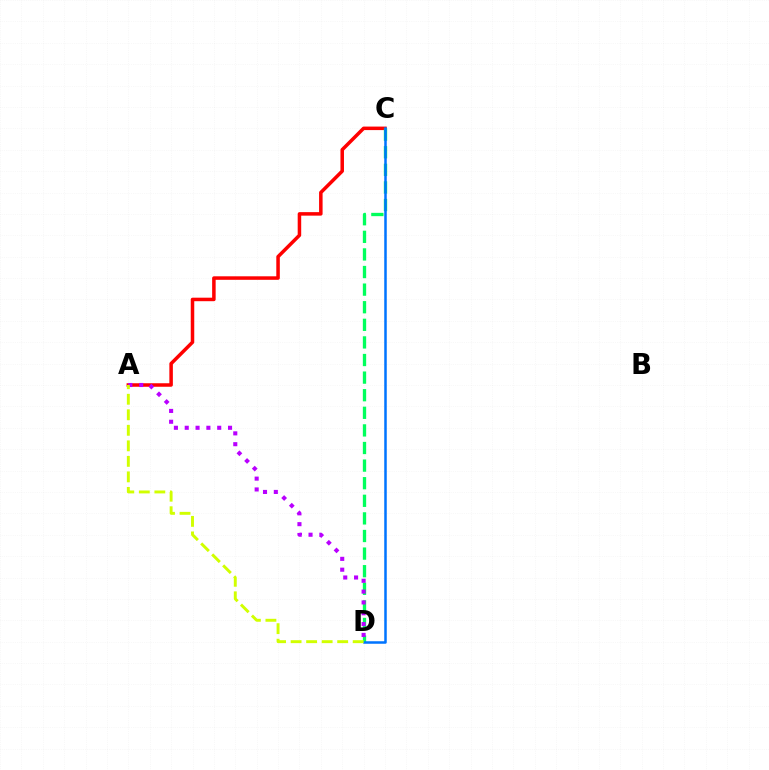{('A', 'C'): [{'color': '#ff0000', 'line_style': 'solid', 'thickness': 2.53}], ('C', 'D'): [{'color': '#00ff5c', 'line_style': 'dashed', 'thickness': 2.39}, {'color': '#0074ff', 'line_style': 'solid', 'thickness': 1.81}], ('A', 'D'): [{'color': '#b900ff', 'line_style': 'dotted', 'thickness': 2.94}, {'color': '#d1ff00', 'line_style': 'dashed', 'thickness': 2.11}]}